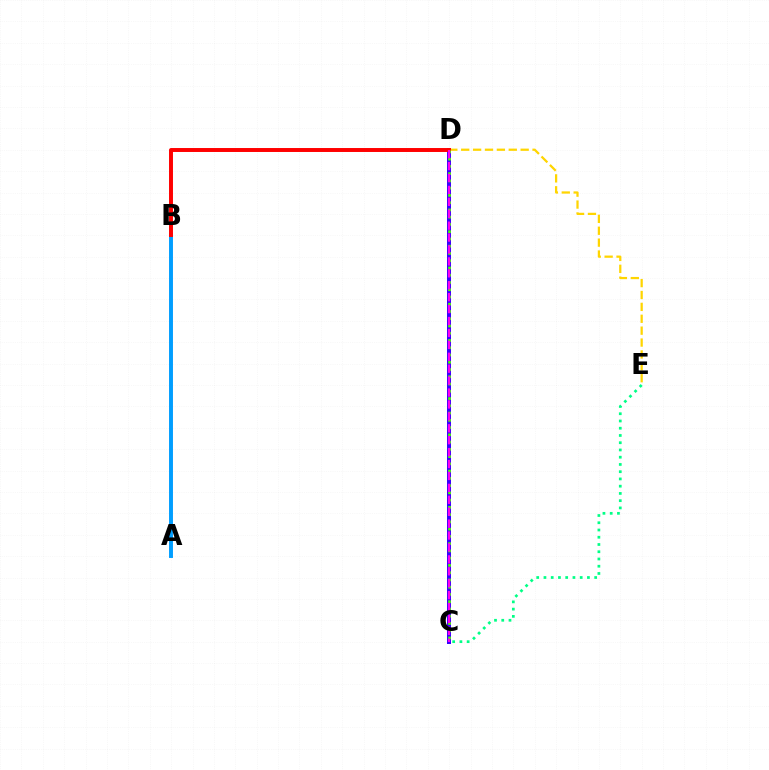{('C', 'D'): [{'color': '#3700ff', 'line_style': 'solid', 'thickness': 2.87}, {'color': '#4fff00', 'line_style': 'dotted', 'thickness': 1.97}, {'color': '#ff00ed', 'line_style': 'dashed', 'thickness': 1.62}], ('A', 'B'): [{'color': '#009eff', 'line_style': 'solid', 'thickness': 2.83}], ('D', 'E'): [{'color': '#ffd500', 'line_style': 'dashed', 'thickness': 1.62}], ('B', 'D'): [{'color': '#ff0000', 'line_style': 'solid', 'thickness': 2.84}], ('C', 'E'): [{'color': '#00ff86', 'line_style': 'dotted', 'thickness': 1.97}]}